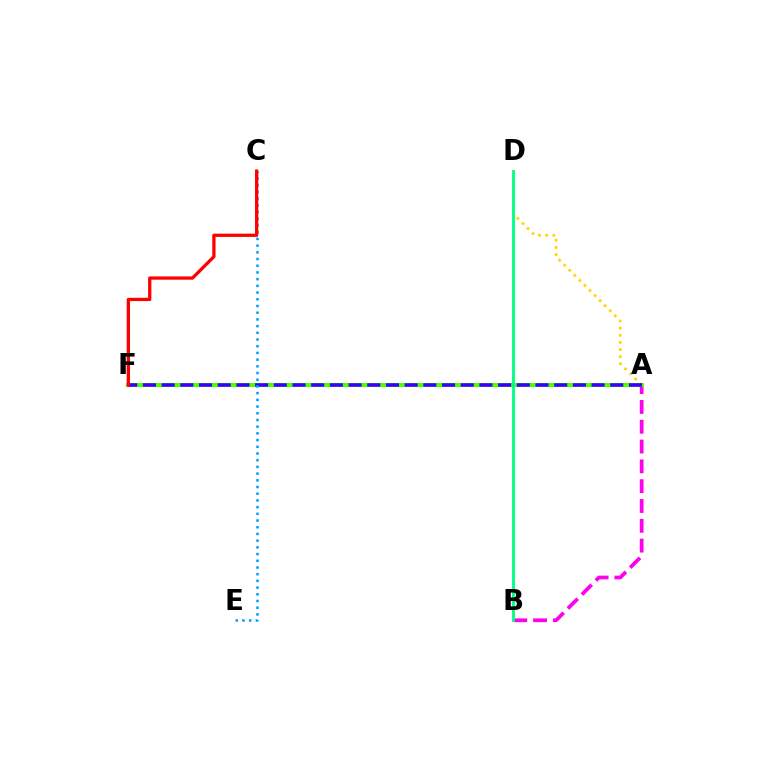{('A', 'B'): [{'color': '#ff00ed', 'line_style': 'dashed', 'thickness': 2.69}], ('A', 'D'): [{'color': '#ffd500', 'line_style': 'dotted', 'thickness': 1.94}], ('A', 'F'): [{'color': '#4fff00', 'line_style': 'solid', 'thickness': 2.92}, {'color': '#3700ff', 'line_style': 'dashed', 'thickness': 2.54}], ('C', 'E'): [{'color': '#009eff', 'line_style': 'dotted', 'thickness': 1.82}], ('B', 'D'): [{'color': '#00ff86', 'line_style': 'solid', 'thickness': 2.05}], ('C', 'F'): [{'color': '#ff0000', 'line_style': 'solid', 'thickness': 2.36}]}